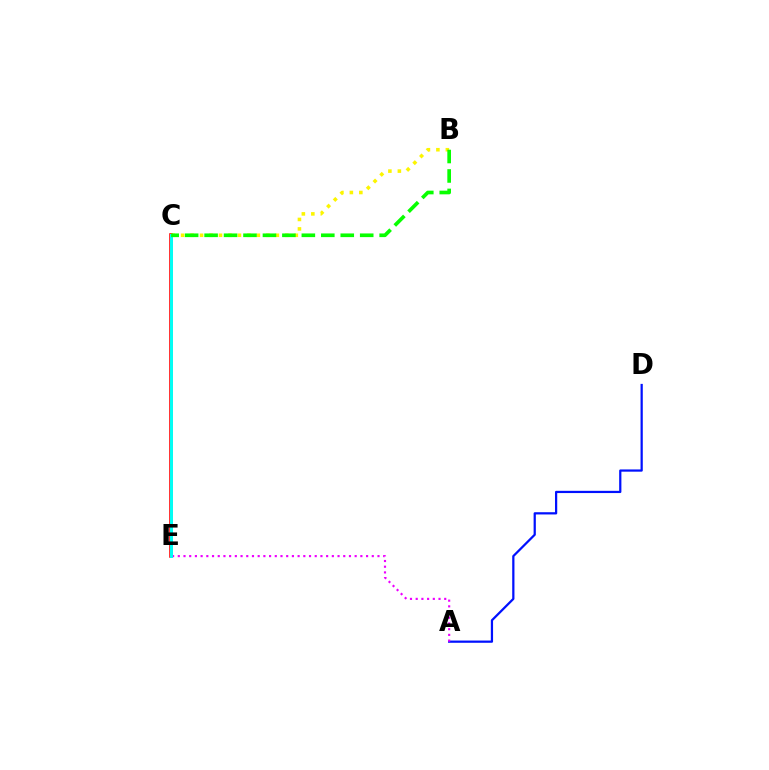{('C', 'E'): [{'color': '#ff0000', 'line_style': 'solid', 'thickness': 2.57}, {'color': '#00fff6', 'line_style': 'solid', 'thickness': 2.13}], ('B', 'C'): [{'color': '#fcf500', 'line_style': 'dotted', 'thickness': 2.57}, {'color': '#08ff00', 'line_style': 'dashed', 'thickness': 2.64}], ('A', 'D'): [{'color': '#0010ff', 'line_style': 'solid', 'thickness': 1.61}], ('A', 'E'): [{'color': '#ee00ff', 'line_style': 'dotted', 'thickness': 1.55}]}